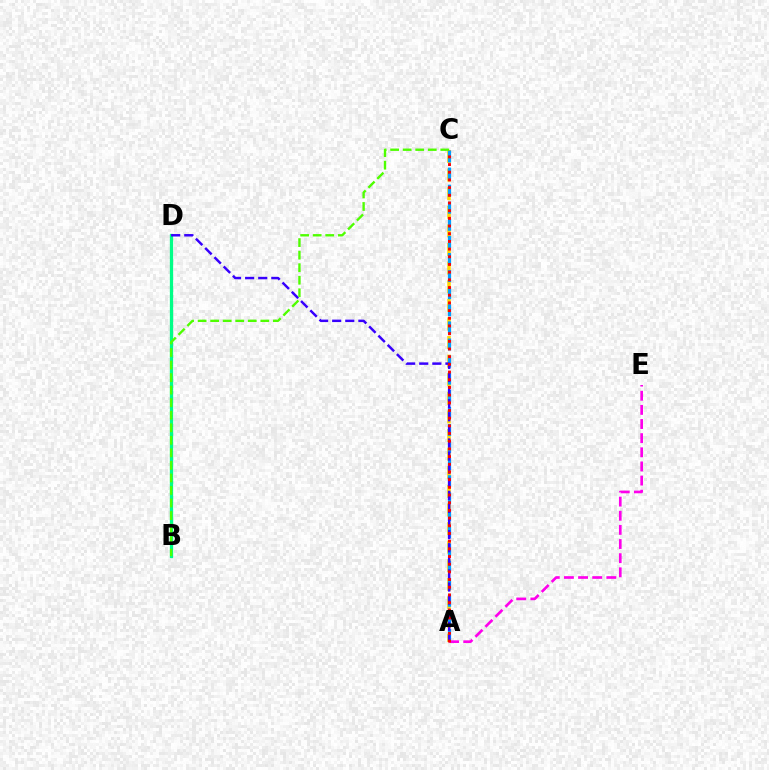{('B', 'D'): [{'color': '#00ff86', 'line_style': 'solid', 'thickness': 2.36}], ('A', 'E'): [{'color': '#ff00ed', 'line_style': 'dashed', 'thickness': 1.92}], ('A', 'C'): [{'color': '#ffd500', 'line_style': 'dashed', 'thickness': 2.53}, {'color': '#009eff', 'line_style': 'dashed', 'thickness': 2.32}, {'color': '#ff0000', 'line_style': 'dotted', 'thickness': 2.09}], ('A', 'D'): [{'color': '#3700ff', 'line_style': 'dashed', 'thickness': 1.78}], ('B', 'C'): [{'color': '#4fff00', 'line_style': 'dashed', 'thickness': 1.7}]}